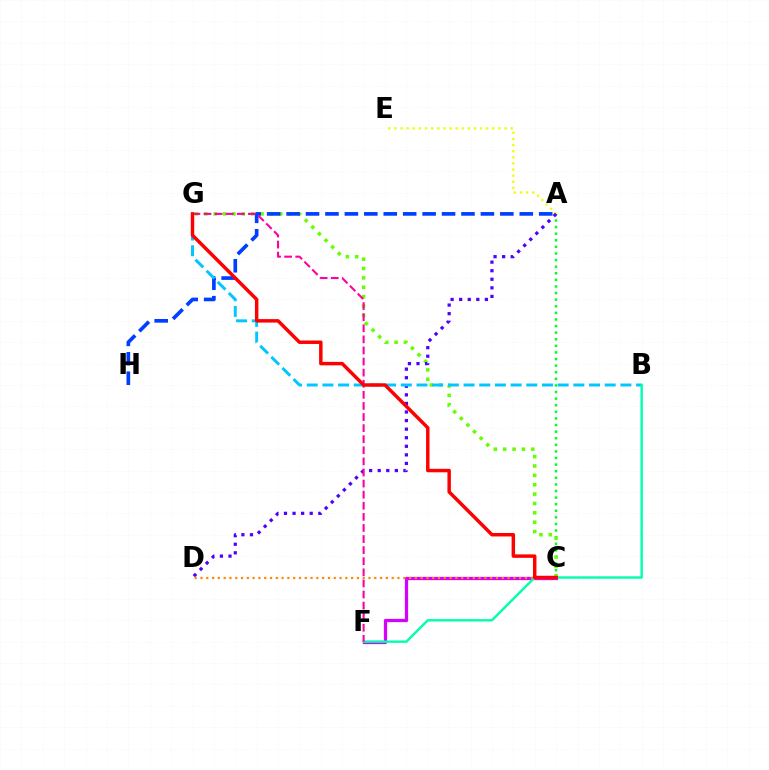{('A', 'C'): [{'color': '#00ff27', 'line_style': 'dotted', 'thickness': 1.79}], ('C', 'G'): [{'color': '#66ff00', 'line_style': 'dotted', 'thickness': 2.54}, {'color': '#ff0000', 'line_style': 'solid', 'thickness': 2.49}], ('C', 'F'): [{'color': '#d600ff', 'line_style': 'solid', 'thickness': 2.35}], ('A', 'H'): [{'color': '#003fff', 'line_style': 'dashed', 'thickness': 2.64}], ('A', 'E'): [{'color': '#eeff00', 'line_style': 'dotted', 'thickness': 1.66}], ('A', 'D'): [{'color': '#4f00ff', 'line_style': 'dotted', 'thickness': 2.33}], ('B', 'G'): [{'color': '#00c7ff', 'line_style': 'dashed', 'thickness': 2.13}], ('B', 'F'): [{'color': '#00ffaf', 'line_style': 'solid', 'thickness': 1.73}], ('F', 'G'): [{'color': '#ff00a0', 'line_style': 'dashed', 'thickness': 1.51}], ('C', 'D'): [{'color': '#ff8800', 'line_style': 'dotted', 'thickness': 1.57}]}